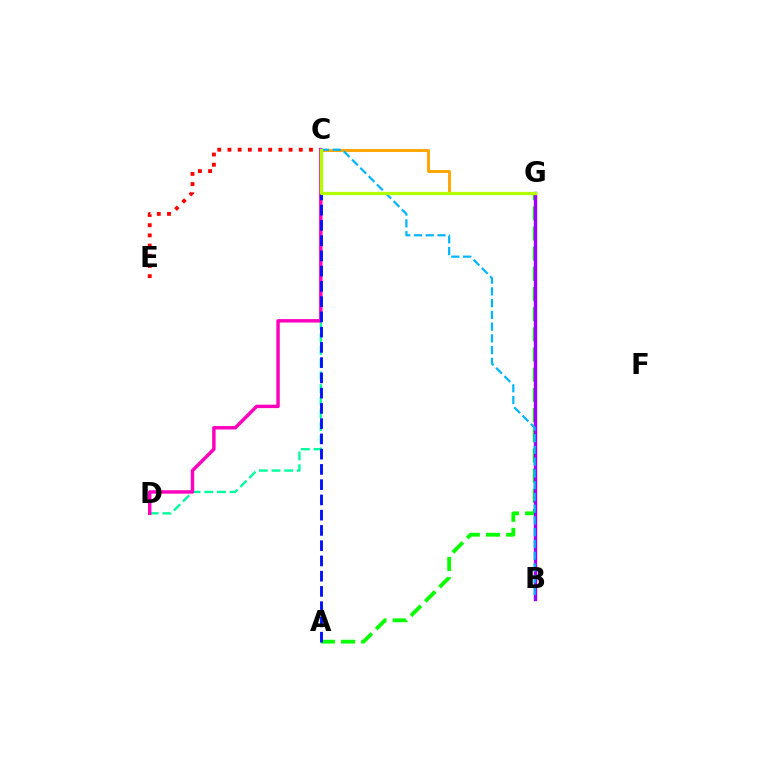{('C', 'E'): [{'color': '#ff0000', 'line_style': 'dotted', 'thickness': 2.77}], ('C', 'D'): [{'color': '#00ff9d', 'line_style': 'dashed', 'thickness': 1.72}, {'color': '#ff00bd', 'line_style': 'solid', 'thickness': 2.48}], ('C', 'G'): [{'color': '#ffa500', 'line_style': 'solid', 'thickness': 2.09}, {'color': '#b3ff00', 'line_style': 'solid', 'thickness': 2.35}], ('A', 'G'): [{'color': '#08ff00', 'line_style': 'dashed', 'thickness': 2.74}], ('B', 'G'): [{'color': '#9b00ff', 'line_style': 'solid', 'thickness': 2.44}], ('A', 'C'): [{'color': '#0010ff', 'line_style': 'dashed', 'thickness': 2.07}], ('B', 'C'): [{'color': '#00b5ff', 'line_style': 'dashed', 'thickness': 1.6}]}